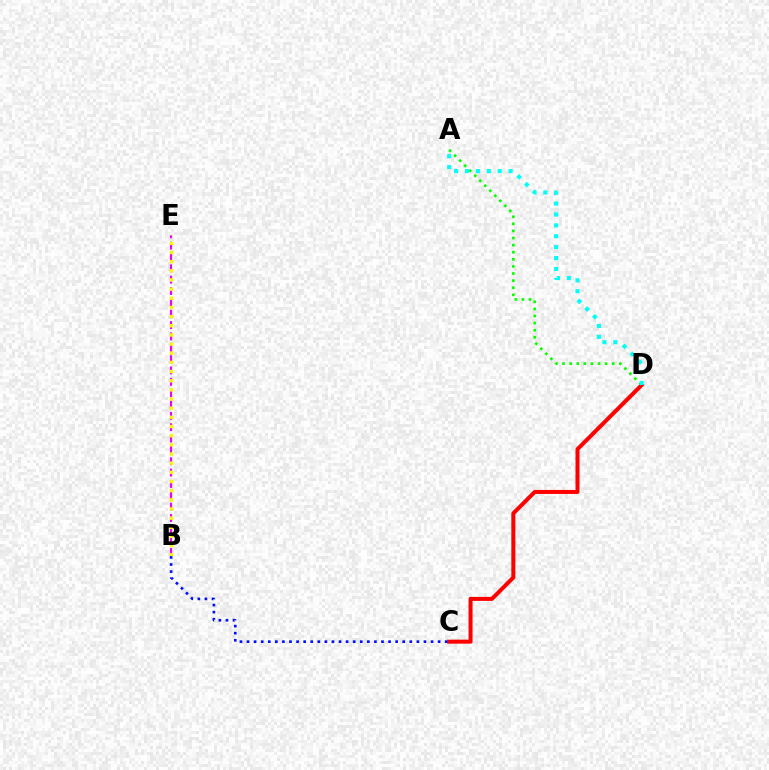{('B', 'E'): [{'color': '#ee00ff', 'line_style': 'dashed', 'thickness': 1.54}, {'color': '#fcf500', 'line_style': 'dotted', 'thickness': 2.49}], ('C', 'D'): [{'color': '#ff0000', 'line_style': 'solid', 'thickness': 2.89}], ('B', 'C'): [{'color': '#0010ff', 'line_style': 'dotted', 'thickness': 1.92}], ('A', 'D'): [{'color': '#08ff00', 'line_style': 'dotted', 'thickness': 1.93}, {'color': '#00fff6', 'line_style': 'dotted', 'thickness': 2.96}]}